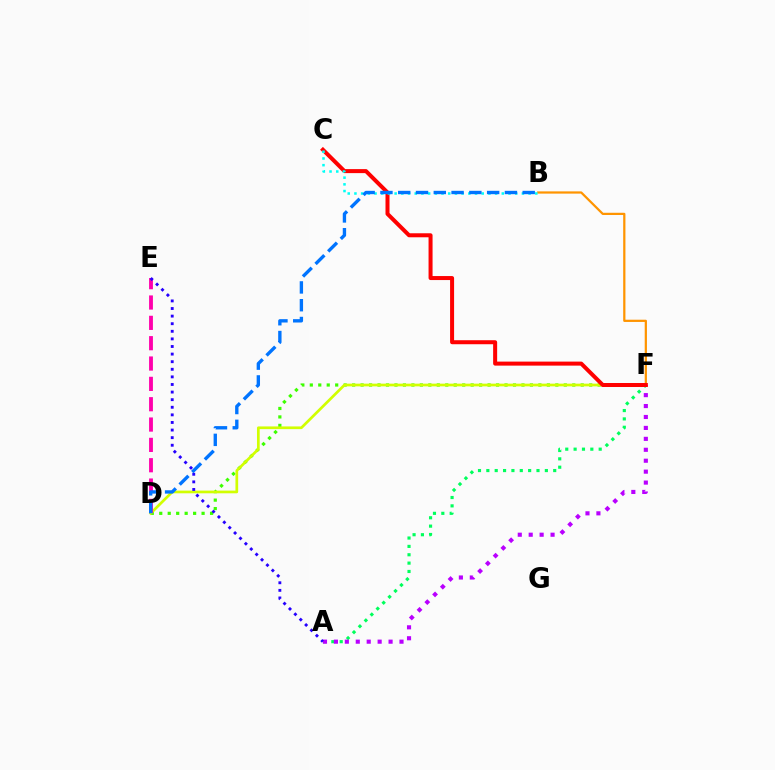{('D', 'F'): [{'color': '#3dff00', 'line_style': 'dotted', 'thickness': 2.3}, {'color': '#d1ff00', 'line_style': 'solid', 'thickness': 1.95}], ('A', 'F'): [{'color': '#00ff5c', 'line_style': 'dotted', 'thickness': 2.27}, {'color': '#b900ff', 'line_style': 'dotted', 'thickness': 2.97}], ('D', 'E'): [{'color': '#ff00ac', 'line_style': 'dashed', 'thickness': 2.76}], ('B', 'F'): [{'color': '#ff9400', 'line_style': 'solid', 'thickness': 1.61}], ('C', 'F'): [{'color': '#ff0000', 'line_style': 'solid', 'thickness': 2.89}], ('A', 'E'): [{'color': '#2500ff', 'line_style': 'dotted', 'thickness': 2.06}], ('B', 'C'): [{'color': '#00fff6', 'line_style': 'dotted', 'thickness': 1.82}], ('B', 'D'): [{'color': '#0074ff', 'line_style': 'dashed', 'thickness': 2.42}]}